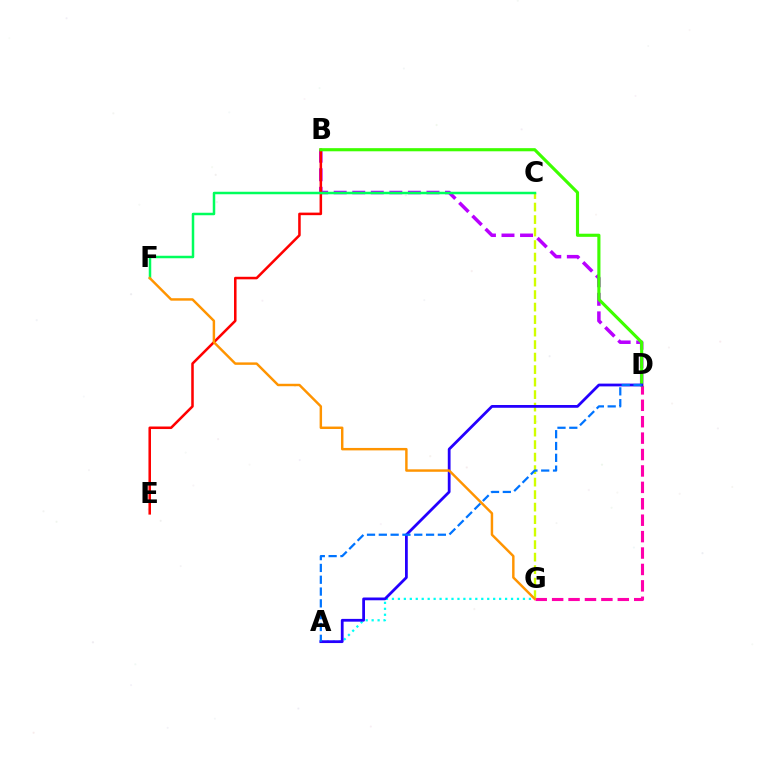{('B', 'D'): [{'color': '#b900ff', 'line_style': 'dashed', 'thickness': 2.52}, {'color': '#3dff00', 'line_style': 'solid', 'thickness': 2.25}], ('D', 'G'): [{'color': '#ff00ac', 'line_style': 'dashed', 'thickness': 2.23}], ('C', 'G'): [{'color': '#d1ff00', 'line_style': 'dashed', 'thickness': 1.7}], ('B', 'E'): [{'color': '#ff0000', 'line_style': 'solid', 'thickness': 1.83}], ('C', 'F'): [{'color': '#00ff5c', 'line_style': 'solid', 'thickness': 1.8}], ('A', 'G'): [{'color': '#00fff6', 'line_style': 'dotted', 'thickness': 1.62}], ('A', 'D'): [{'color': '#2500ff', 'line_style': 'solid', 'thickness': 2.0}, {'color': '#0074ff', 'line_style': 'dashed', 'thickness': 1.6}], ('F', 'G'): [{'color': '#ff9400', 'line_style': 'solid', 'thickness': 1.76}]}